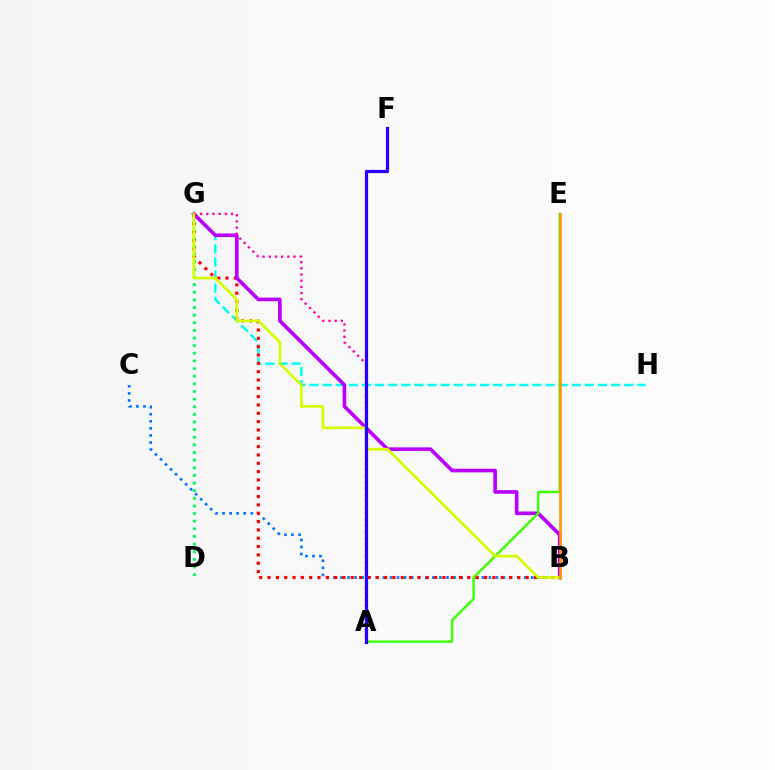{('B', 'C'): [{'color': '#0074ff', 'line_style': 'dotted', 'thickness': 1.92}], ('D', 'G'): [{'color': '#00ff5c', 'line_style': 'dotted', 'thickness': 2.07}], ('G', 'H'): [{'color': '#00fff6', 'line_style': 'dashed', 'thickness': 1.78}], ('B', 'G'): [{'color': '#ff0000', 'line_style': 'dotted', 'thickness': 2.26}, {'color': '#b900ff', 'line_style': 'solid', 'thickness': 2.61}, {'color': '#d1ff00', 'line_style': 'solid', 'thickness': 1.93}], ('A', 'E'): [{'color': '#3dff00', 'line_style': 'solid', 'thickness': 1.74}], ('A', 'G'): [{'color': '#ff00ac', 'line_style': 'dotted', 'thickness': 1.68}], ('B', 'E'): [{'color': '#ff9400', 'line_style': 'solid', 'thickness': 1.85}], ('A', 'F'): [{'color': '#2500ff', 'line_style': 'solid', 'thickness': 2.31}]}